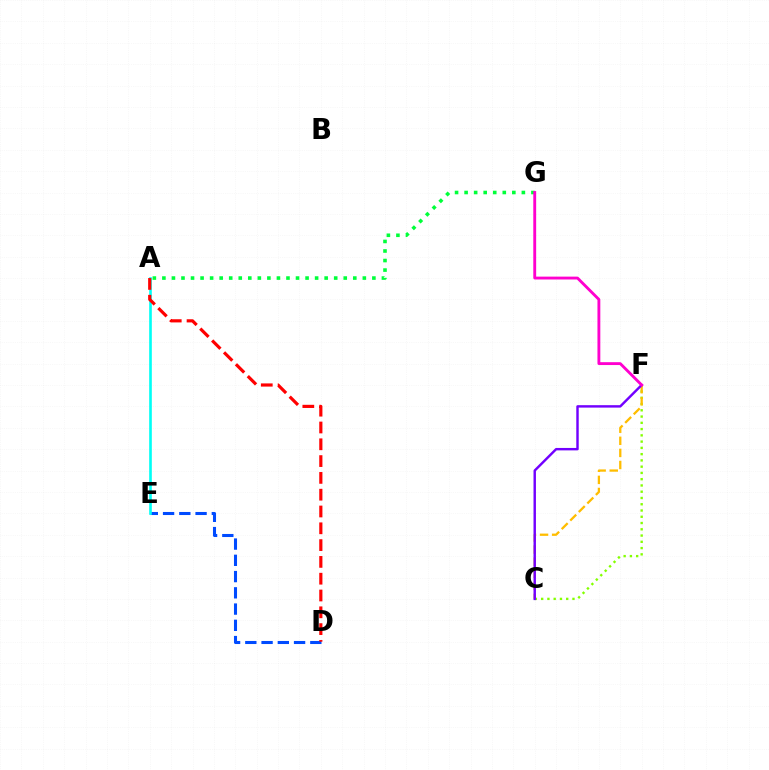{('C', 'F'): [{'color': '#84ff00', 'line_style': 'dotted', 'thickness': 1.7}, {'color': '#ffbd00', 'line_style': 'dashed', 'thickness': 1.64}, {'color': '#7200ff', 'line_style': 'solid', 'thickness': 1.75}], ('D', 'E'): [{'color': '#004bff', 'line_style': 'dashed', 'thickness': 2.21}], ('A', 'E'): [{'color': '#00fff6', 'line_style': 'solid', 'thickness': 1.9}], ('A', 'G'): [{'color': '#00ff39', 'line_style': 'dotted', 'thickness': 2.59}], ('A', 'D'): [{'color': '#ff0000', 'line_style': 'dashed', 'thickness': 2.28}], ('F', 'G'): [{'color': '#ff00cf', 'line_style': 'solid', 'thickness': 2.06}]}